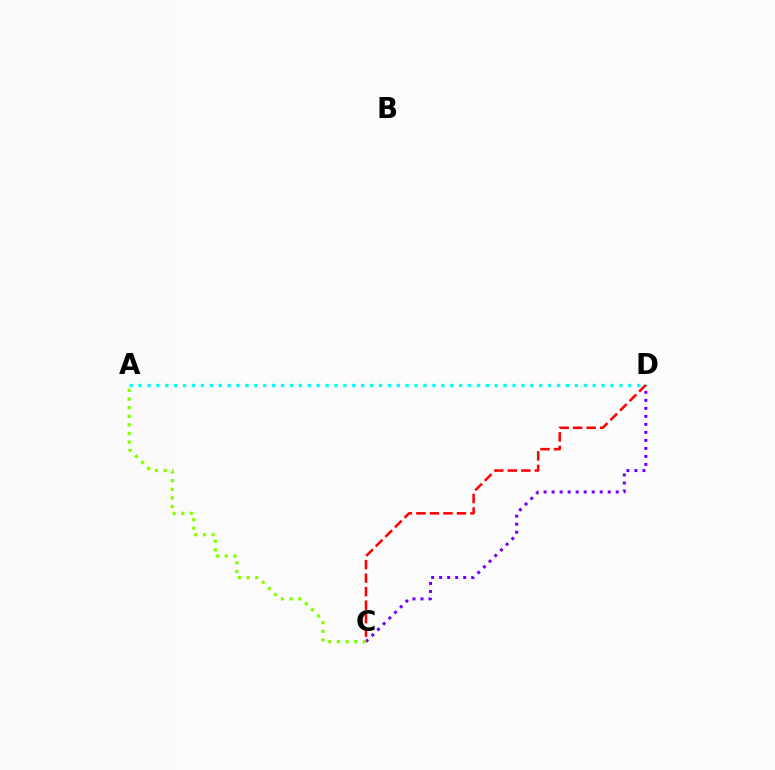{('C', 'D'): [{'color': '#7200ff', 'line_style': 'dotted', 'thickness': 2.18}, {'color': '#ff0000', 'line_style': 'dashed', 'thickness': 1.84}], ('A', 'D'): [{'color': '#00fff6', 'line_style': 'dotted', 'thickness': 2.42}], ('A', 'C'): [{'color': '#84ff00', 'line_style': 'dotted', 'thickness': 2.34}]}